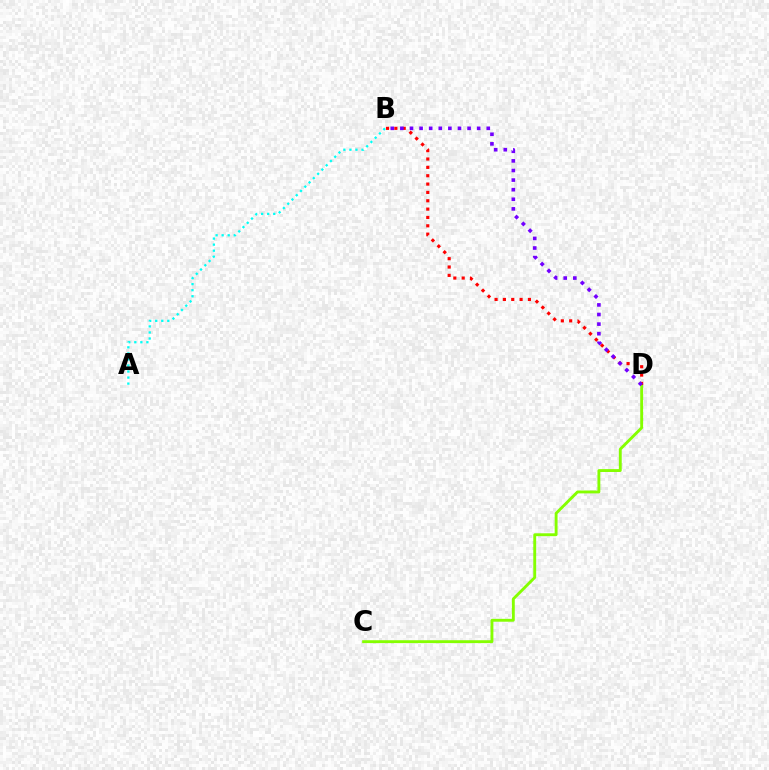{('C', 'D'): [{'color': '#84ff00', 'line_style': 'solid', 'thickness': 2.07}], ('B', 'D'): [{'color': '#ff0000', 'line_style': 'dotted', 'thickness': 2.27}, {'color': '#7200ff', 'line_style': 'dotted', 'thickness': 2.61}], ('A', 'B'): [{'color': '#00fff6', 'line_style': 'dotted', 'thickness': 1.64}]}